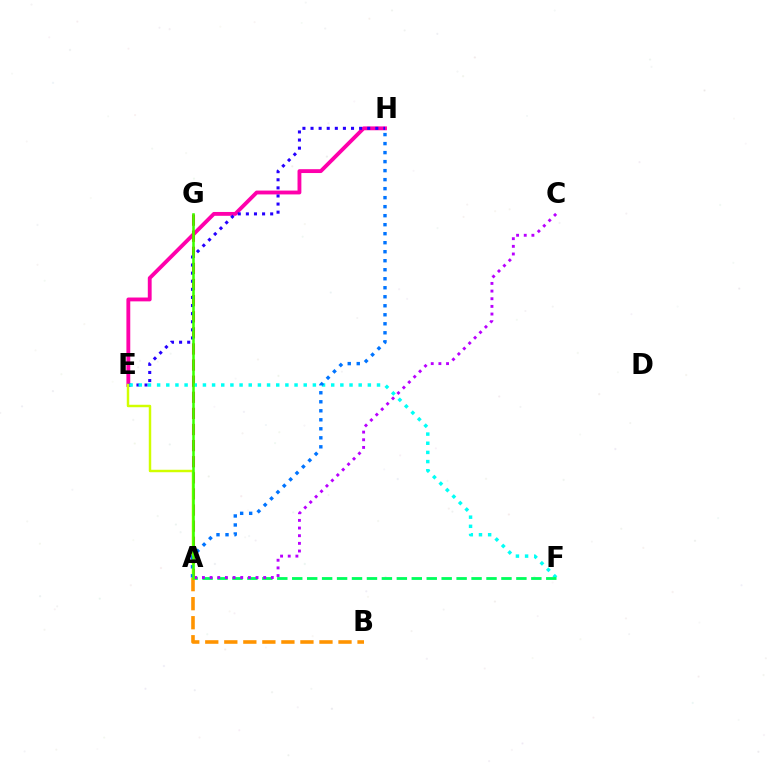{('E', 'H'): [{'color': '#ff00ac', 'line_style': 'solid', 'thickness': 2.77}, {'color': '#2500ff', 'line_style': 'dotted', 'thickness': 2.2}], ('A', 'G'): [{'color': '#ff0000', 'line_style': 'dashed', 'thickness': 2.19}, {'color': '#3dff00', 'line_style': 'solid', 'thickness': 1.85}], ('E', 'F'): [{'color': '#00fff6', 'line_style': 'dotted', 'thickness': 2.49}], ('A', 'F'): [{'color': '#00ff5c', 'line_style': 'dashed', 'thickness': 2.03}], ('A', 'B'): [{'color': '#ff9400', 'line_style': 'dashed', 'thickness': 2.59}], ('A', 'E'): [{'color': '#d1ff00', 'line_style': 'solid', 'thickness': 1.77}], ('A', 'H'): [{'color': '#0074ff', 'line_style': 'dotted', 'thickness': 2.45}], ('A', 'C'): [{'color': '#b900ff', 'line_style': 'dotted', 'thickness': 2.08}]}